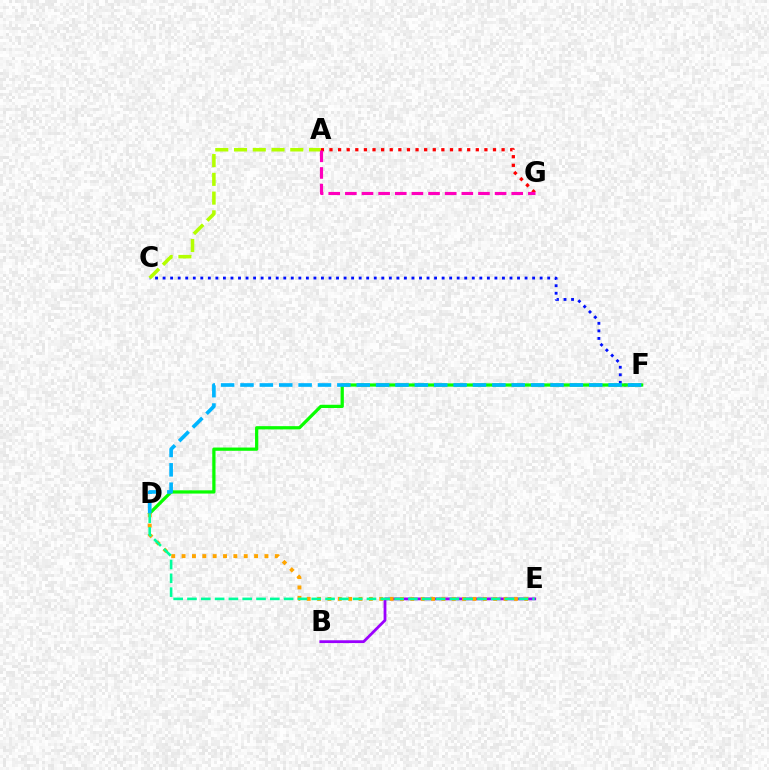{('C', 'F'): [{'color': '#0010ff', 'line_style': 'dotted', 'thickness': 2.05}], ('A', 'G'): [{'color': '#ff0000', 'line_style': 'dotted', 'thickness': 2.34}, {'color': '#ff00bd', 'line_style': 'dashed', 'thickness': 2.26}], ('D', 'F'): [{'color': '#08ff00', 'line_style': 'solid', 'thickness': 2.34}, {'color': '#00b5ff', 'line_style': 'dashed', 'thickness': 2.63}], ('A', 'C'): [{'color': '#b3ff00', 'line_style': 'dashed', 'thickness': 2.55}], ('B', 'E'): [{'color': '#9b00ff', 'line_style': 'solid', 'thickness': 2.02}], ('D', 'E'): [{'color': '#ffa500', 'line_style': 'dotted', 'thickness': 2.81}, {'color': '#00ff9d', 'line_style': 'dashed', 'thickness': 1.88}]}